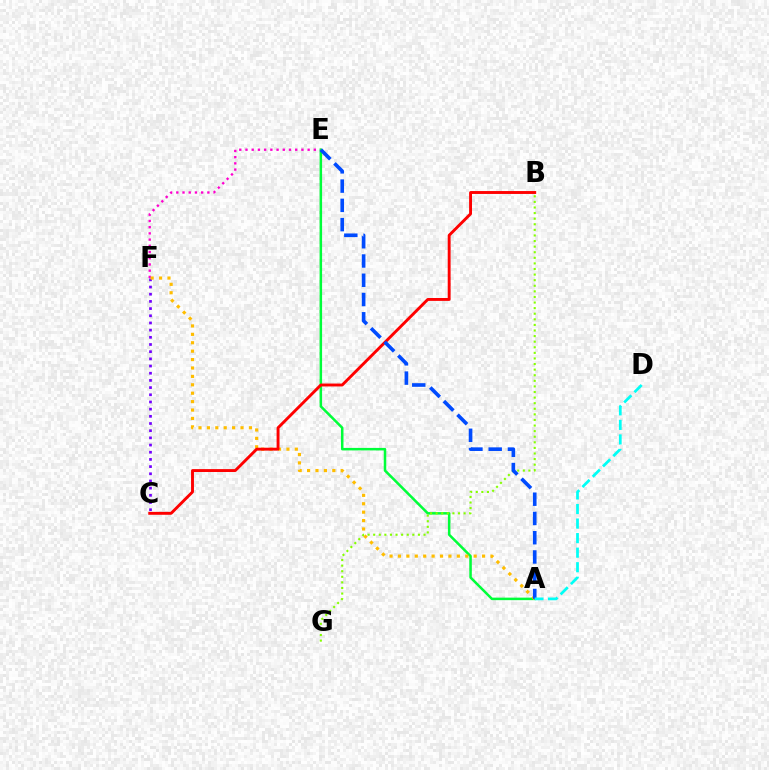{('E', 'F'): [{'color': '#ff00cf', 'line_style': 'dotted', 'thickness': 1.69}], ('C', 'F'): [{'color': '#7200ff', 'line_style': 'dotted', 'thickness': 1.95}], ('A', 'E'): [{'color': '#00ff39', 'line_style': 'solid', 'thickness': 1.81}, {'color': '#004bff', 'line_style': 'dashed', 'thickness': 2.62}], ('B', 'G'): [{'color': '#84ff00', 'line_style': 'dotted', 'thickness': 1.52}], ('A', 'F'): [{'color': '#ffbd00', 'line_style': 'dotted', 'thickness': 2.29}], ('B', 'C'): [{'color': '#ff0000', 'line_style': 'solid', 'thickness': 2.09}], ('A', 'D'): [{'color': '#00fff6', 'line_style': 'dashed', 'thickness': 1.98}]}